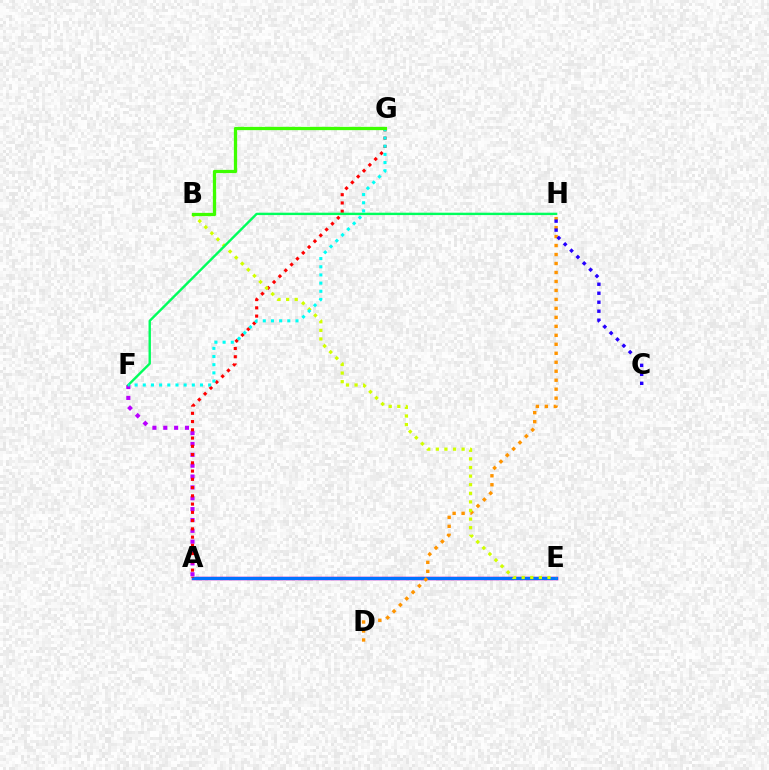{('A', 'F'): [{'color': '#b900ff', 'line_style': 'dotted', 'thickness': 2.95}], ('A', 'E'): [{'color': '#ff00ac', 'line_style': 'solid', 'thickness': 2.52}, {'color': '#0074ff', 'line_style': 'solid', 'thickness': 2.31}], ('D', 'H'): [{'color': '#ff9400', 'line_style': 'dotted', 'thickness': 2.44}], ('C', 'H'): [{'color': '#2500ff', 'line_style': 'dotted', 'thickness': 2.44}], ('A', 'G'): [{'color': '#ff0000', 'line_style': 'dotted', 'thickness': 2.24}], ('B', 'E'): [{'color': '#d1ff00', 'line_style': 'dotted', 'thickness': 2.34}], ('F', 'H'): [{'color': '#00ff5c', 'line_style': 'solid', 'thickness': 1.72}], ('F', 'G'): [{'color': '#00fff6', 'line_style': 'dotted', 'thickness': 2.22}], ('B', 'G'): [{'color': '#3dff00', 'line_style': 'solid', 'thickness': 2.35}]}